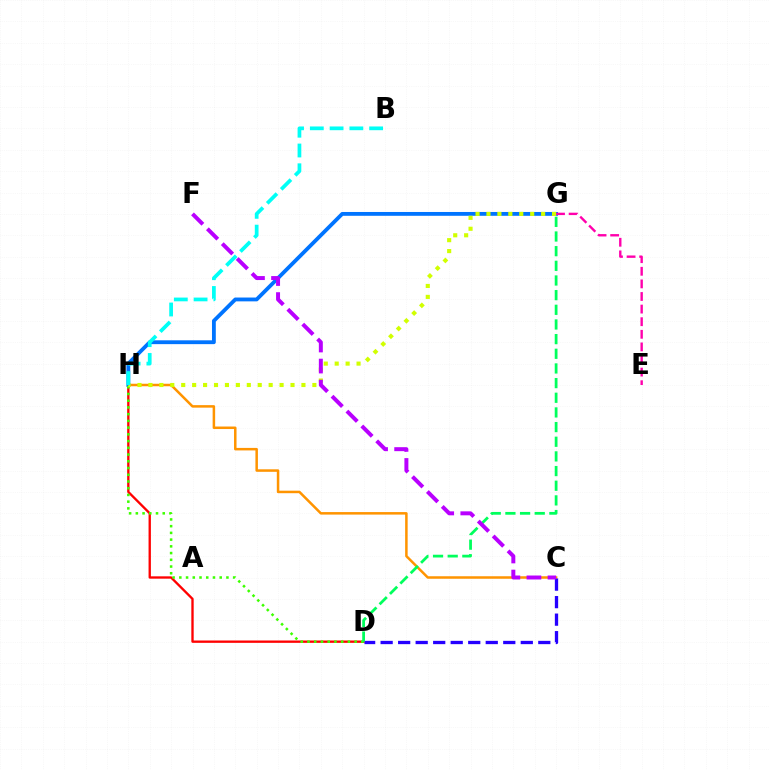{('C', 'H'): [{'color': '#ff9400', 'line_style': 'solid', 'thickness': 1.81}], ('D', 'H'): [{'color': '#ff0000', 'line_style': 'solid', 'thickness': 1.68}, {'color': '#3dff00', 'line_style': 'dotted', 'thickness': 1.83}], ('G', 'H'): [{'color': '#0074ff', 'line_style': 'solid', 'thickness': 2.76}, {'color': '#d1ff00', 'line_style': 'dotted', 'thickness': 2.97}], ('C', 'D'): [{'color': '#2500ff', 'line_style': 'dashed', 'thickness': 2.38}], ('E', 'G'): [{'color': '#ff00ac', 'line_style': 'dashed', 'thickness': 1.71}], ('D', 'G'): [{'color': '#00ff5c', 'line_style': 'dashed', 'thickness': 1.99}], ('B', 'H'): [{'color': '#00fff6', 'line_style': 'dashed', 'thickness': 2.69}], ('C', 'F'): [{'color': '#b900ff', 'line_style': 'dashed', 'thickness': 2.86}]}